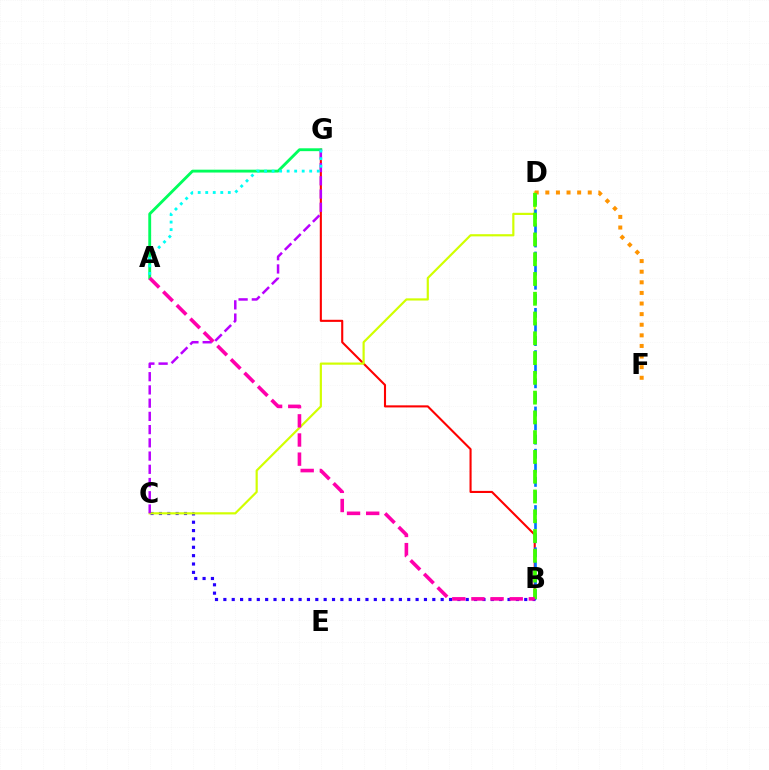{('B', 'G'): [{'color': '#ff0000', 'line_style': 'solid', 'thickness': 1.51}], ('B', 'C'): [{'color': '#2500ff', 'line_style': 'dotted', 'thickness': 2.27}], ('A', 'G'): [{'color': '#00ff5c', 'line_style': 'solid', 'thickness': 2.06}, {'color': '#00fff6', 'line_style': 'dotted', 'thickness': 2.04}], ('C', 'D'): [{'color': '#d1ff00', 'line_style': 'solid', 'thickness': 1.57}], ('C', 'G'): [{'color': '#b900ff', 'line_style': 'dashed', 'thickness': 1.8}], ('B', 'D'): [{'color': '#0074ff', 'line_style': 'dashed', 'thickness': 1.91}, {'color': '#3dff00', 'line_style': 'dashed', 'thickness': 2.69}], ('D', 'F'): [{'color': '#ff9400', 'line_style': 'dotted', 'thickness': 2.88}], ('A', 'B'): [{'color': '#ff00ac', 'line_style': 'dashed', 'thickness': 2.6}]}